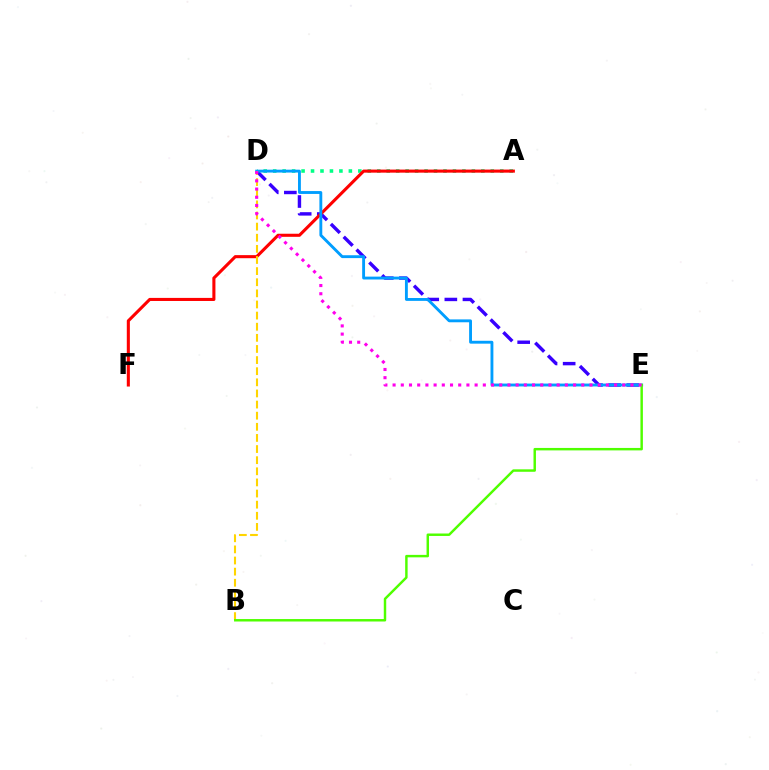{('A', 'D'): [{'color': '#00ff86', 'line_style': 'dotted', 'thickness': 2.57}], ('D', 'E'): [{'color': '#3700ff', 'line_style': 'dashed', 'thickness': 2.46}, {'color': '#009eff', 'line_style': 'solid', 'thickness': 2.07}, {'color': '#ff00ed', 'line_style': 'dotted', 'thickness': 2.23}], ('A', 'F'): [{'color': '#ff0000', 'line_style': 'solid', 'thickness': 2.22}], ('B', 'D'): [{'color': '#ffd500', 'line_style': 'dashed', 'thickness': 1.51}], ('B', 'E'): [{'color': '#4fff00', 'line_style': 'solid', 'thickness': 1.77}]}